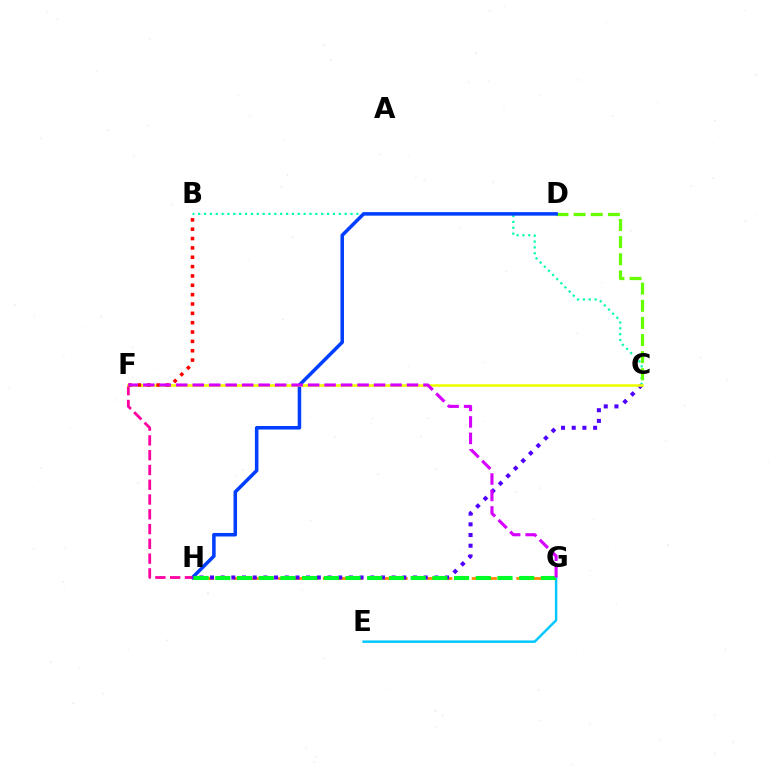{('G', 'H'): [{'color': '#ff8800', 'line_style': 'dashed', 'thickness': 2.02}, {'color': '#00ff27', 'line_style': 'dashed', 'thickness': 2.95}], ('E', 'G'): [{'color': '#00c7ff', 'line_style': 'solid', 'thickness': 1.77}], ('B', 'C'): [{'color': '#00ffaf', 'line_style': 'dotted', 'thickness': 1.59}], ('C', 'D'): [{'color': '#66ff00', 'line_style': 'dashed', 'thickness': 2.33}], ('D', 'H'): [{'color': '#003fff', 'line_style': 'solid', 'thickness': 2.54}], ('C', 'H'): [{'color': '#4f00ff', 'line_style': 'dotted', 'thickness': 2.9}], ('F', 'H'): [{'color': '#ff00a0', 'line_style': 'dashed', 'thickness': 2.01}], ('C', 'F'): [{'color': '#eeff00', 'line_style': 'solid', 'thickness': 1.86}], ('B', 'F'): [{'color': '#ff0000', 'line_style': 'dotted', 'thickness': 2.54}], ('F', 'G'): [{'color': '#d600ff', 'line_style': 'dashed', 'thickness': 2.24}]}